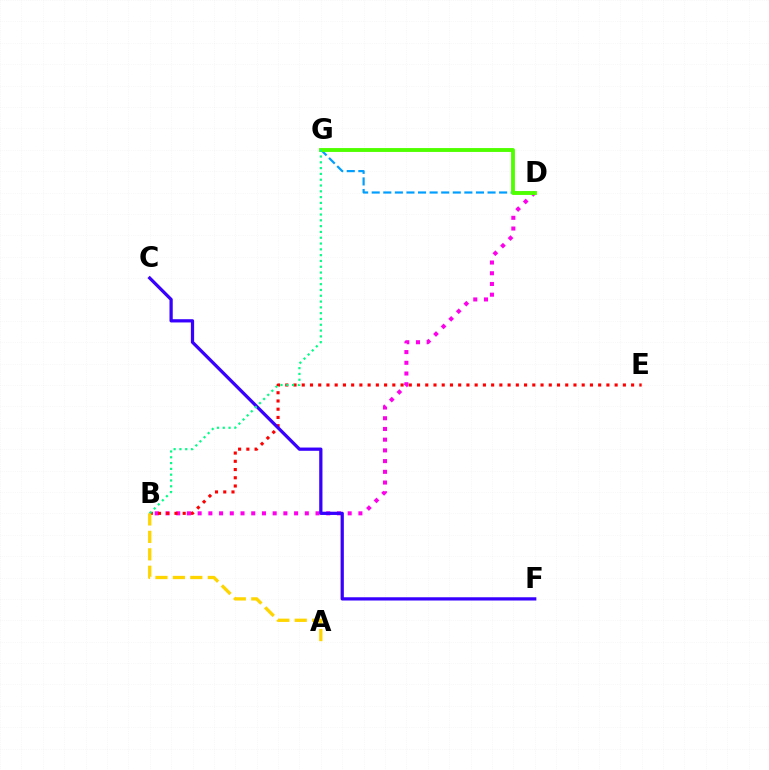{('B', 'D'): [{'color': '#ff00ed', 'line_style': 'dotted', 'thickness': 2.91}], ('B', 'E'): [{'color': '#ff0000', 'line_style': 'dotted', 'thickness': 2.24}], ('C', 'F'): [{'color': '#3700ff', 'line_style': 'solid', 'thickness': 2.33}], ('A', 'B'): [{'color': '#ffd500', 'line_style': 'dashed', 'thickness': 2.37}], ('D', 'G'): [{'color': '#009eff', 'line_style': 'dashed', 'thickness': 1.57}, {'color': '#4fff00', 'line_style': 'solid', 'thickness': 2.78}], ('B', 'G'): [{'color': '#00ff86', 'line_style': 'dotted', 'thickness': 1.58}]}